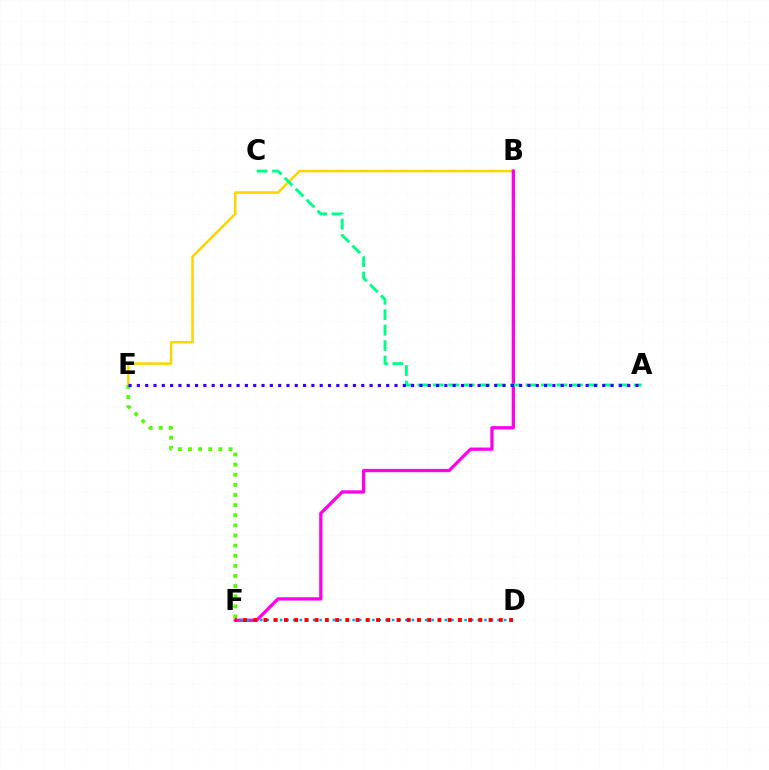{('B', 'E'): [{'color': '#ffd500', 'line_style': 'solid', 'thickness': 1.83}], ('B', 'F'): [{'color': '#ff00ed', 'line_style': 'solid', 'thickness': 2.36}], ('E', 'F'): [{'color': '#4fff00', 'line_style': 'dotted', 'thickness': 2.75}], ('D', 'F'): [{'color': '#009eff', 'line_style': 'dotted', 'thickness': 1.79}, {'color': '#ff0000', 'line_style': 'dotted', 'thickness': 2.78}], ('A', 'C'): [{'color': '#00ff86', 'line_style': 'dashed', 'thickness': 2.1}], ('A', 'E'): [{'color': '#3700ff', 'line_style': 'dotted', 'thickness': 2.26}]}